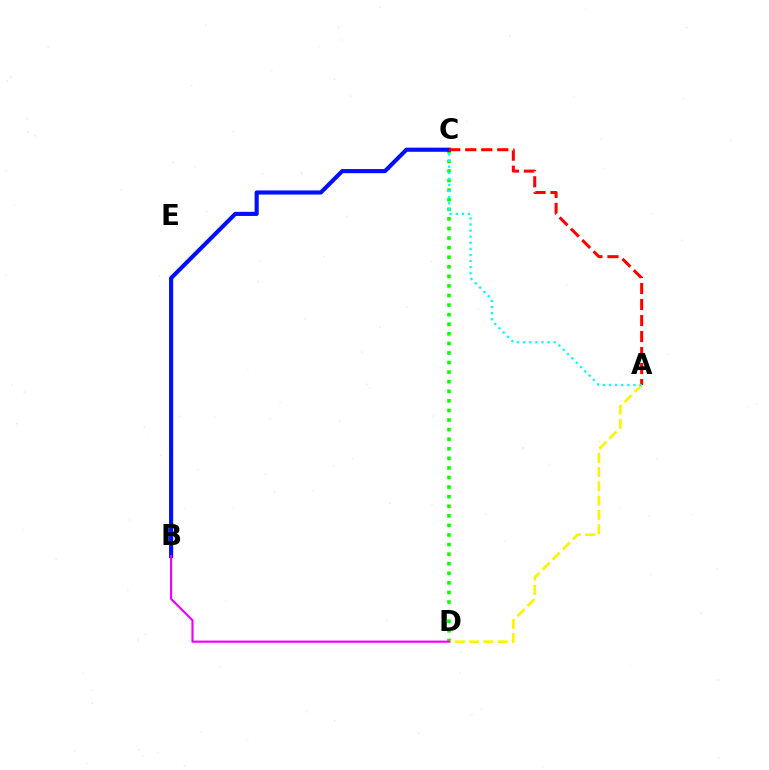{('C', 'D'): [{'color': '#08ff00', 'line_style': 'dotted', 'thickness': 2.6}], ('A', 'D'): [{'color': '#fcf500', 'line_style': 'dashed', 'thickness': 1.94}], ('B', 'C'): [{'color': '#0010ff', 'line_style': 'solid', 'thickness': 2.97}], ('A', 'C'): [{'color': '#ff0000', 'line_style': 'dashed', 'thickness': 2.17}, {'color': '#00fff6', 'line_style': 'dotted', 'thickness': 1.66}], ('B', 'D'): [{'color': '#ee00ff', 'line_style': 'solid', 'thickness': 1.55}]}